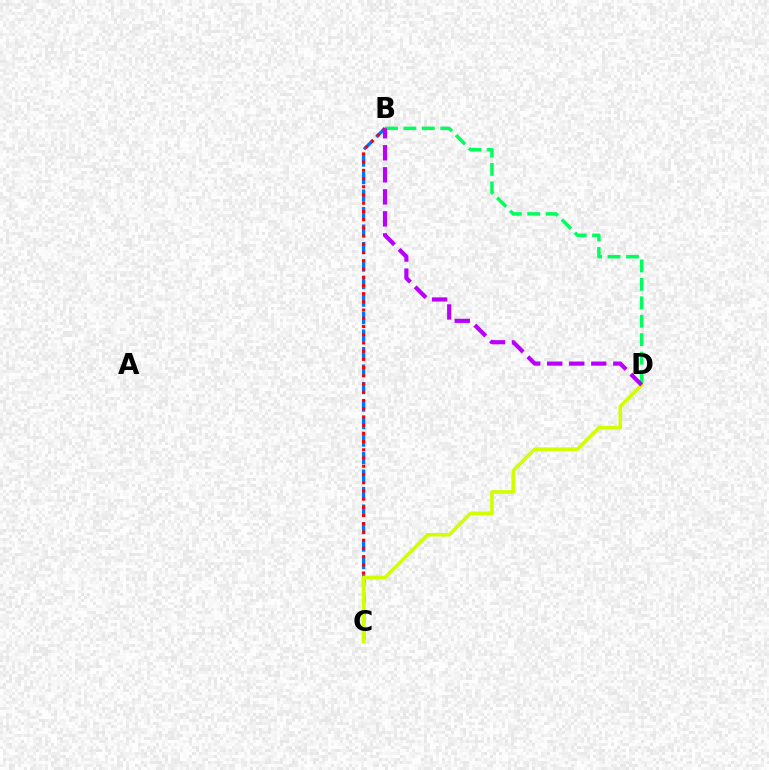{('B', 'C'): [{'color': '#0074ff', 'line_style': 'dashed', 'thickness': 2.38}, {'color': '#ff0000', 'line_style': 'dotted', 'thickness': 2.23}], ('B', 'D'): [{'color': '#00ff5c', 'line_style': 'dashed', 'thickness': 2.5}, {'color': '#b900ff', 'line_style': 'dashed', 'thickness': 2.99}], ('C', 'D'): [{'color': '#d1ff00', 'line_style': 'solid', 'thickness': 2.59}]}